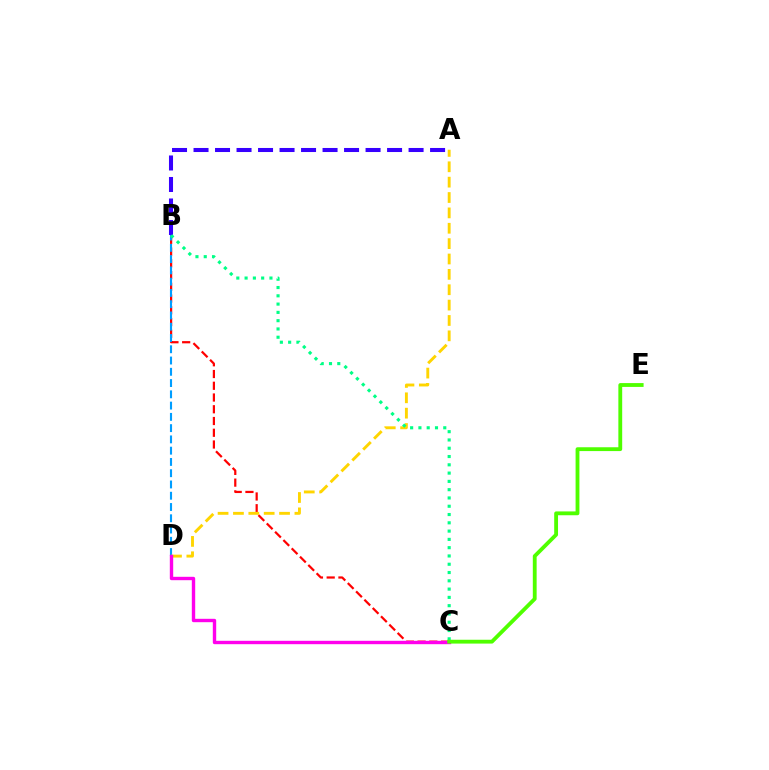{('B', 'C'): [{'color': '#ff0000', 'line_style': 'dashed', 'thickness': 1.6}, {'color': '#00ff86', 'line_style': 'dotted', 'thickness': 2.25}], ('B', 'D'): [{'color': '#009eff', 'line_style': 'dashed', 'thickness': 1.53}], ('A', 'D'): [{'color': '#ffd500', 'line_style': 'dashed', 'thickness': 2.09}], ('C', 'D'): [{'color': '#ff00ed', 'line_style': 'solid', 'thickness': 2.43}], ('A', 'B'): [{'color': '#3700ff', 'line_style': 'dashed', 'thickness': 2.92}], ('C', 'E'): [{'color': '#4fff00', 'line_style': 'solid', 'thickness': 2.76}]}